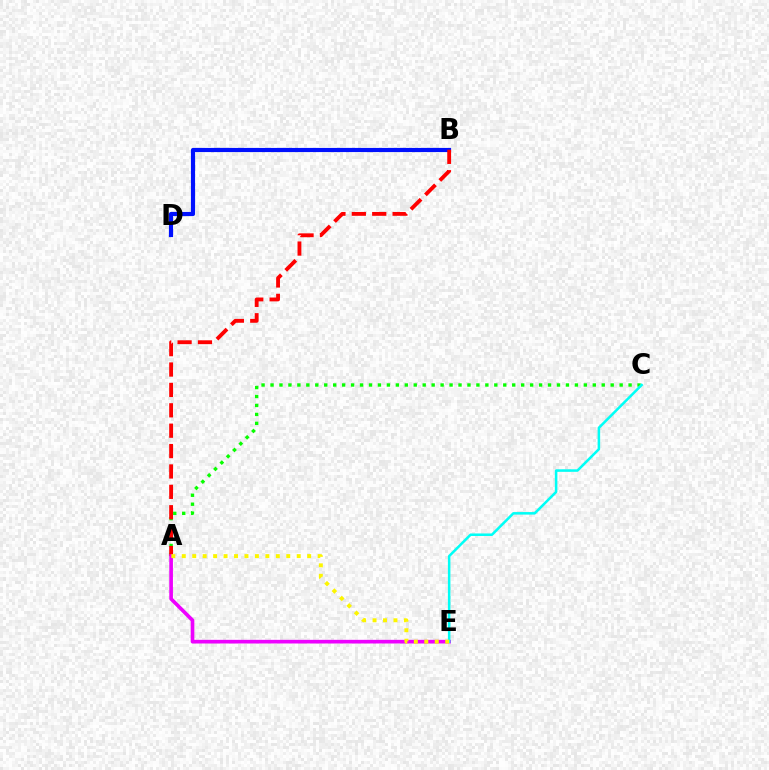{('A', 'C'): [{'color': '#08ff00', 'line_style': 'dotted', 'thickness': 2.43}], ('B', 'D'): [{'color': '#0010ff', 'line_style': 'solid', 'thickness': 2.99}], ('A', 'B'): [{'color': '#ff0000', 'line_style': 'dashed', 'thickness': 2.77}], ('A', 'E'): [{'color': '#ee00ff', 'line_style': 'solid', 'thickness': 2.63}, {'color': '#fcf500', 'line_style': 'dotted', 'thickness': 2.84}], ('C', 'E'): [{'color': '#00fff6', 'line_style': 'solid', 'thickness': 1.82}]}